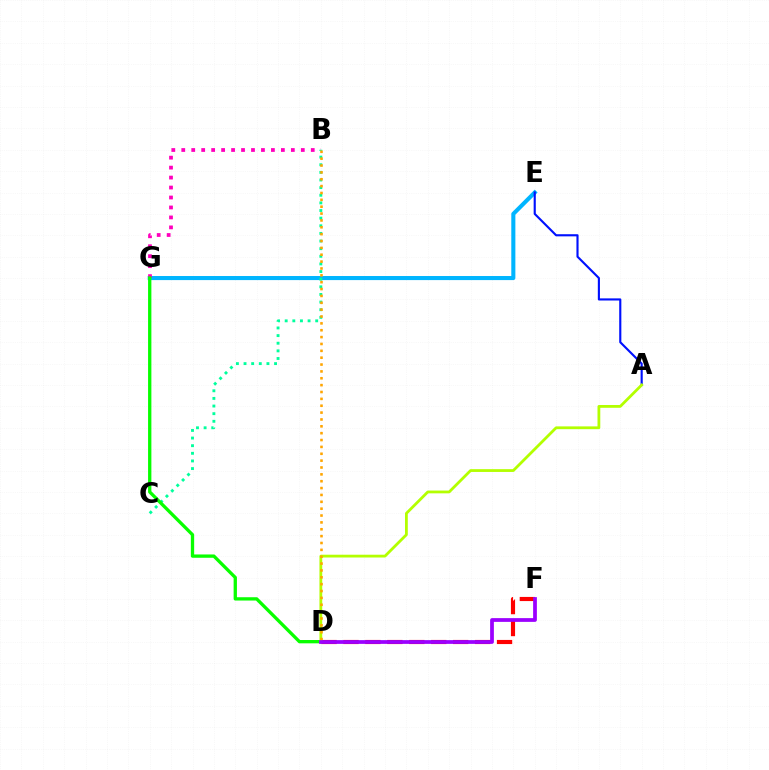{('E', 'G'): [{'color': '#00b5ff', 'line_style': 'solid', 'thickness': 2.94}], ('B', 'G'): [{'color': '#ff00bd', 'line_style': 'dotted', 'thickness': 2.71}], ('D', 'F'): [{'color': '#ff0000', 'line_style': 'dashed', 'thickness': 2.98}, {'color': '#9b00ff', 'line_style': 'solid', 'thickness': 2.7}], ('B', 'C'): [{'color': '#00ff9d', 'line_style': 'dotted', 'thickness': 2.07}], ('A', 'E'): [{'color': '#0010ff', 'line_style': 'solid', 'thickness': 1.53}], ('D', 'G'): [{'color': '#08ff00', 'line_style': 'solid', 'thickness': 2.38}], ('A', 'D'): [{'color': '#b3ff00', 'line_style': 'solid', 'thickness': 2.01}], ('B', 'D'): [{'color': '#ffa500', 'line_style': 'dotted', 'thickness': 1.86}]}